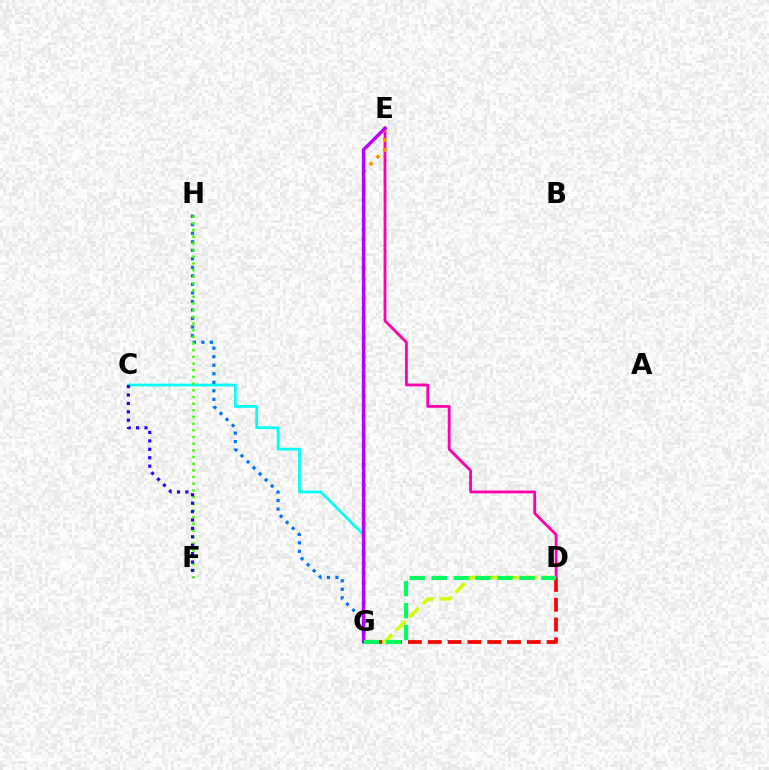{('D', 'G'): [{'color': '#d1ff00', 'line_style': 'dashed', 'thickness': 2.54}, {'color': '#ff0000', 'line_style': 'dashed', 'thickness': 2.69}, {'color': '#00ff5c', 'line_style': 'dashed', 'thickness': 2.98}], ('D', 'E'): [{'color': '#ff00ac', 'line_style': 'solid', 'thickness': 2.04}], ('E', 'G'): [{'color': '#ff9400', 'line_style': 'dotted', 'thickness': 2.67}, {'color': '#b900ff', 'line_style': 'solid', 'thickness': 2.48}], ('C', 'G'): [{'color': '#00fff6', 'line_style': 'solid', 'thickness': 1.99}], ('G', 'H'): [{'color': '#0074ff', 'line_style': 'dotted', 'thickness': 2.32}], ('F', 'H'): [{'color': '#3dff00', 'line_style': 'dotted', 'thickness': 1.81}], ('C', 'F'): [{'color': '#2500ff', 'line_style': 'dotted', 'thickness': 2.29}]}